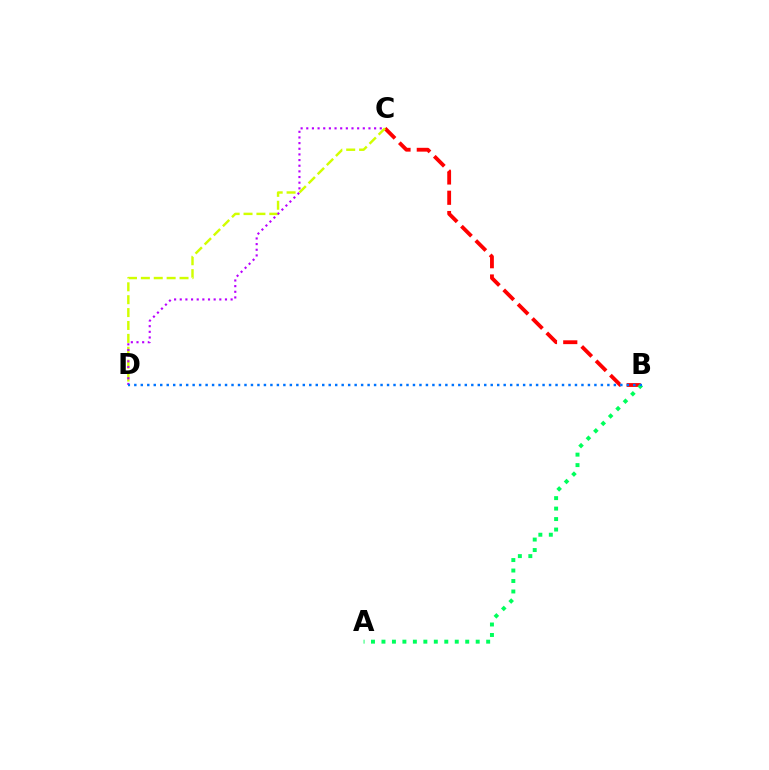{('B', 'C'): [{'color': '#ff0000', 'line_style': 'dashed', 'thickness': 2.76}], ('C', 'D'): [{'color': '#d1ff00', 'line_style': 'dashed', 'thickness': 1.75}, {'color': '#b900ff', 'line_style': 'dotted', 'thickness': 1.54}], ('A', 'B'): [{'color': '#00ff5c', 'line_style': 'dotted', 'thickness': 2.84}], ('B', 'D'): [{'color': '#0074ff', 'line_style': 'dotted', 'thickness': 1.76}]}